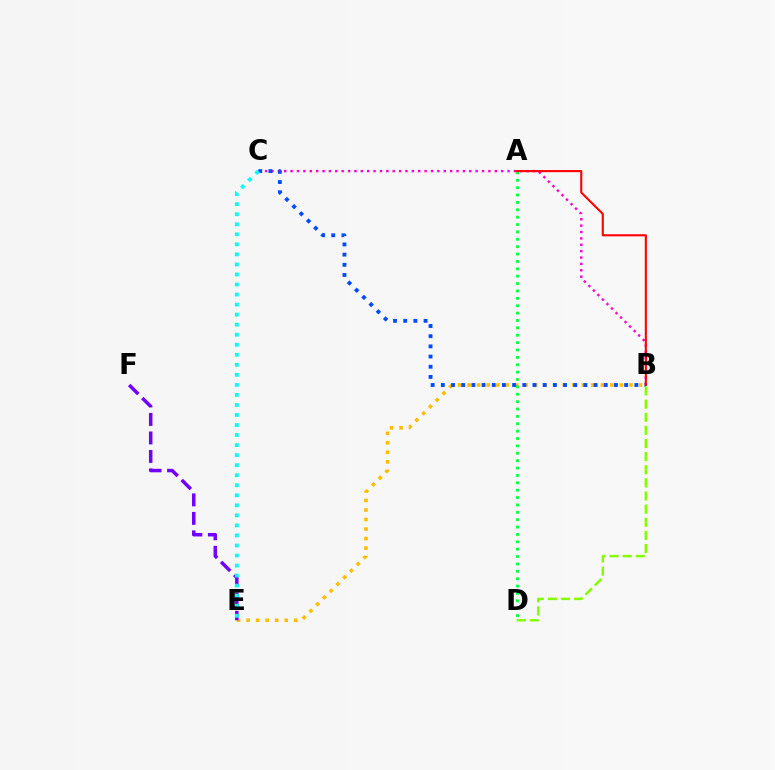{('B', 'E'): [{'color': '#ffbd00', 'line_style': 'dotted', 'thickness': 2.59}], ('B', 'C'): [{'color': '#ff00cf', 'line_style': 'dotted', 'thickness': 1.73}, {'color': '#004bff', 'line_style': 'dotted', 'thickness': 2.77}], ('E', 'F'): [{'color': '#7200ff', 'line_style': 'dashed', 'thickness': 2.51}], ('C', 'E'): [{'color': '#00fff6', 'line_style': 'dotted', 'thickness': 2.73}], ('A', 'D'): [{'color': '#00ff39', 'line_style': 'dotted', 'thickness': 2.0}], ('A', 'B'): [{'color': '#ff0000', 'line_style': 'solid', 'thickness': 1.51}], ('B', 'D'): [{'color': '#84ff00', 'line_style': 'dashed', 'thickness': 1.78}]}